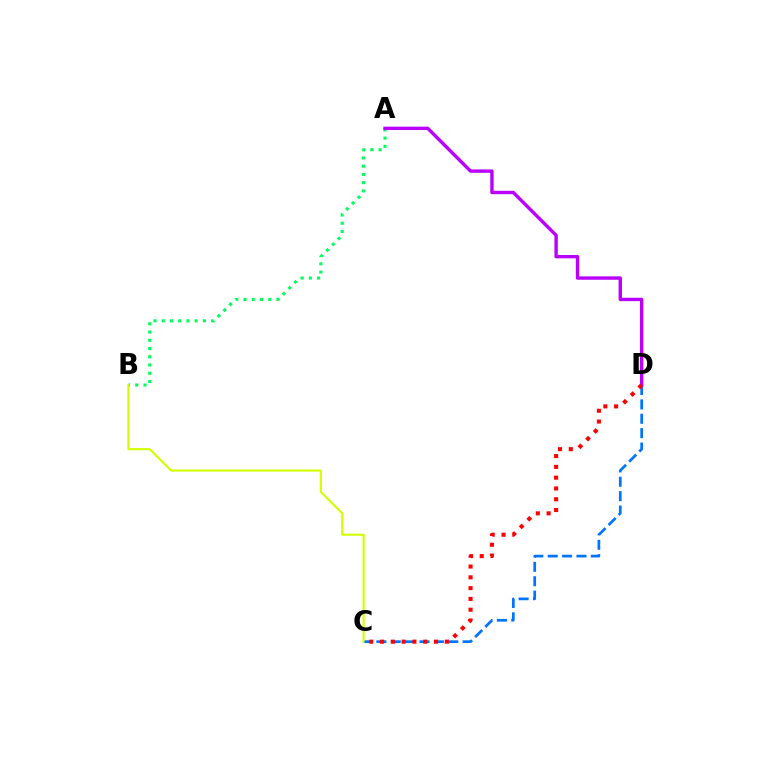{('C', 'D'): [{'color': '#0074ff', 'line_style': 'dashed', 'thickness': 1.95}, {'color': '#ff0000', 'line_style': 'dotted', 'thickness': 2.93}], ('A', 'B'): [{'color': '#00ff5c', 'line_style': 'dotted', 'thickness': 2.24}], ('B', 'C'): [{'color': '#d1ff00', 'line_style': 'solid', 'thickness': 1.53}], ('A', 'D'): [{'color': '#b900ff', 'line_style': 'solid', 'thickness': 2.43}]}